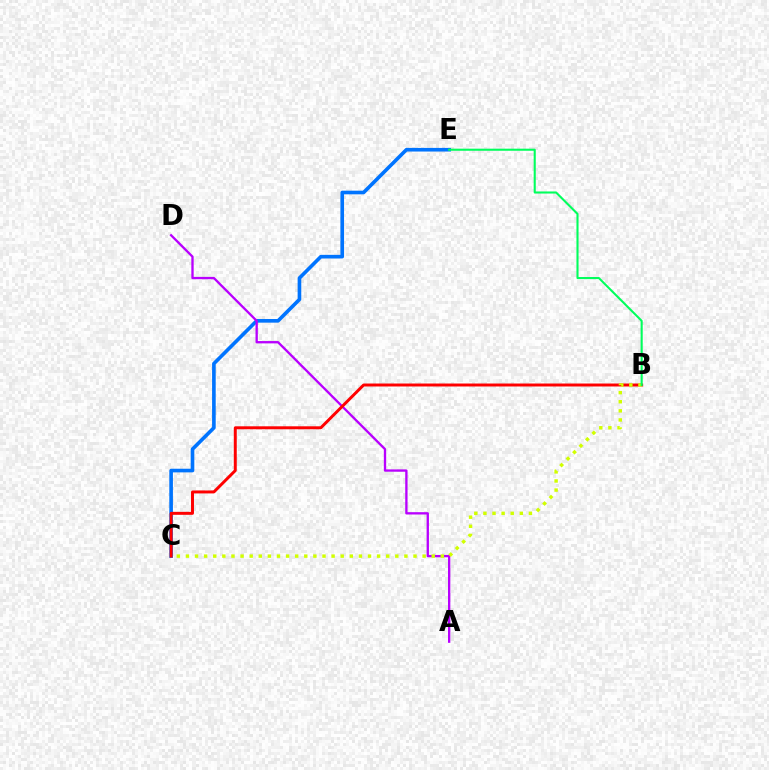{('C', 'E'): [{'color': '#0074ff', 'line_style': 'solid', 'thickness': 2.62}], ('A', 'D'): [{'color': '#b900ff', 'line_style': 'solid', 'thickness': 1.68}], ('B', 'C'): [{'color': '#ff0000', 'line_style': 'solid', 'thickness': 2.13}, {'color': '#d1ff00', 'line_style': 'dotted', 'thickness': 2.47}], ('B', 'E'): [{'color': '#00ff5c', 'line_style': 'solid', 'thickness': 1.51}]}